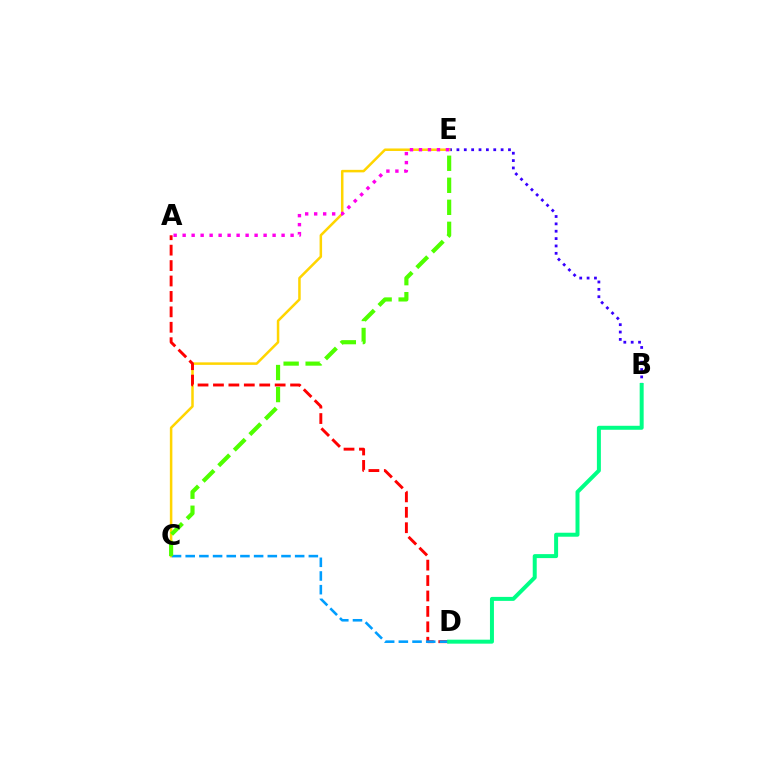{('B', 'E'): [{'color': '#3700ff', 'line_style': 'dotted', 'thickness': 2.0}], ('C', 'E'): [{'color': '#ffd500', 'line_style': 'solid', 'thickness': 1.81}, {'color': '#4fff00', 'line_style': 'dashed', 'thickness': 2.99}], ('A', 'D'): [{'color': '#ff0000', 'line_style': 'dashed', 'thickness': 2.1}], ('C', 'D'): [{'color': '#009eff', 'line_style': 'dashed', 'thickness': 1.86}], ('B', 'D'): [{'color': '#00ff86', 'line_style': 'solid', 'thickness': 2.87}], ('A', 'E'): [{'color': '#ff00ed', 'line_style': 'dotted', 'thickness': 2.44}]}